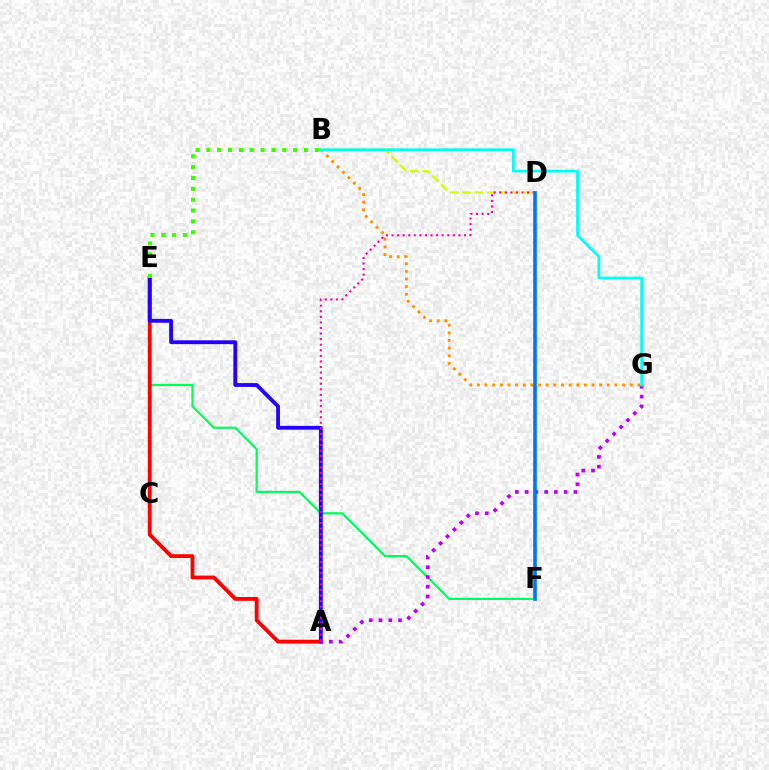{('E', 'F'): [{'color': '#00ff5c', 'line_style': 'solid', 'thickness': 1.6}], ('B', 'G'): [{'color': '#ff9400', 'line_style': 'dotted', 'thickness': 2.08}, {'color': '#00fff6', 'line_style': 'solid', 'thickness': 2.0}], ('B', 'D'): [{'color': '#d1ff00', 'line_style': 'dashed', 'thickness': 1.66}], ('A', 'E'): [{'color': '#ff0000', 'line_style': 'solid', 'thickness': 2.76}, {'color': '#2500ff', 'line_style': 'solid', 'thickness': 2.76}], ('B', 'E'): [{'color': '#3dff00', 'line_style': 'dotted', 'thickness': 2.95}], ('A', 'D'): [{'color': '#ff00ac', 'line_style': 'dotted', 'thickness': 1.51}], ('A', 'G'): [{'color': '#b900ff', 'line_style': 'dotted', 'thickness': 2.65}], ('D', 'F'): [{'color': '#0074ff', 'line_style': 'solid', 'thickness': 2.61}]}